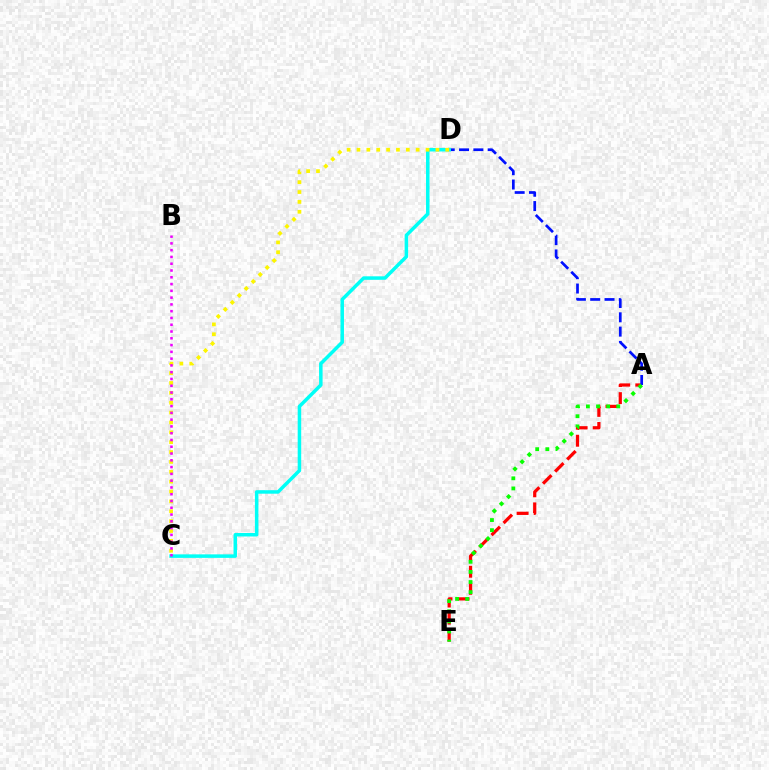{('A', 'E'): [{'color': '#ff0000', 'line_style': 'dashed', 'thickness': 2.32}, {'color': '#08ff00', 'line_style': 'dotted', 'thickness': 2.75}], ('A', 'D'): [{'color': '#0010ff', 'line_style': 'dashed', 'thickness': 1.94}], ('C', 'D'): [{'color': '#00fff6', 'line_style': 'solid', 'thickness': 2.52}, {'color': '#fcf500', 'line_style': 'dotted', 'thickness': 2.68}], ('B', 'C'): [{'color': '#ee00ff', 'line_style': 'dotted', 'thickness': 1.84}]}